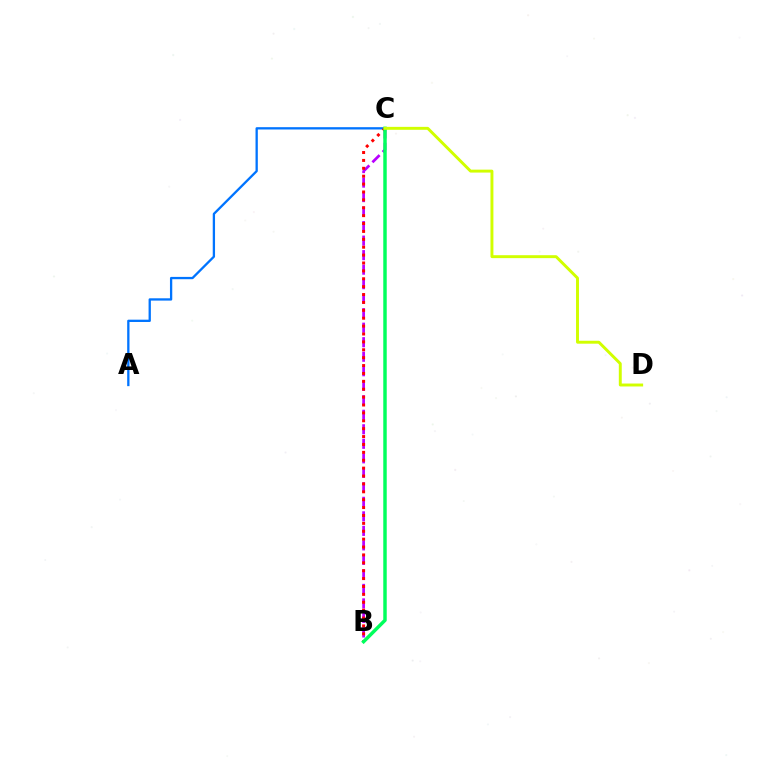{('B', 'C'): [{'color': '#b900ff', 'line_style': 'dashed', 'thickness': 1.97}, {'color': '#ff0000', 'line_style': 'dotted', 'thickness': 2.14}, {'color': '#00ff5c', 'line_style': 'solid', 'thickness': 2.49}], ('A', 'C'): [{'color': '#0074ff', 'line_style': 'solid', 'thickness': 1.66}], ('C', 'D'): [{'color': '#d1ff00', 'line_style': 'solid', 'thickness': 2.11}]}